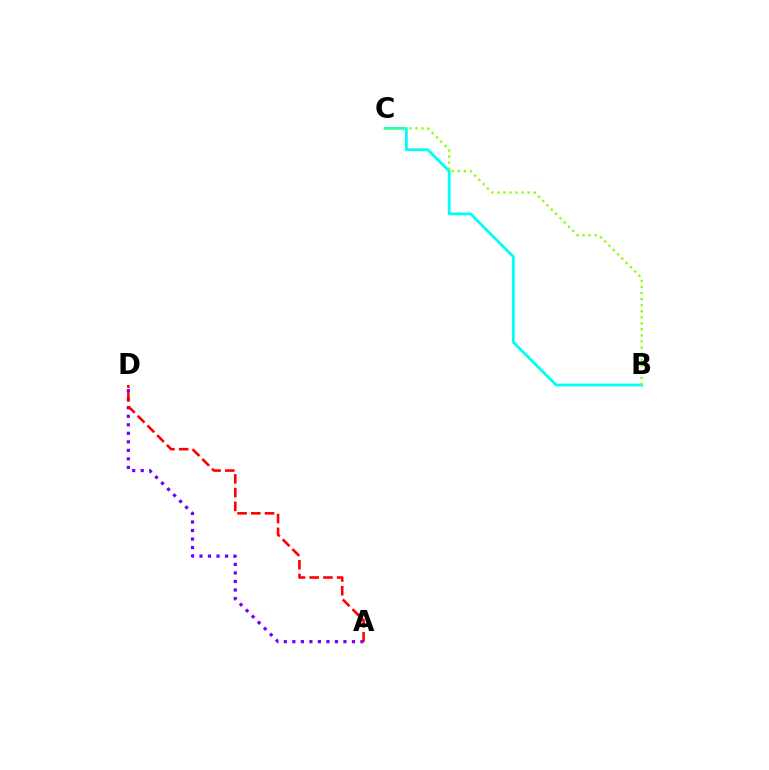{('A', 'D'): [{'color': '#7200ff', 'line_style': 'dotted', 'thickness': 2.31}, {'color': '#ff0000', 'line_style': 'dashed', 'thickness': 1.87}], ('B', 'C'): [{'color': '#00fff6', 'line_style': 'solid', 'thickness': 2.01}, {'color': '#84ff00', 'line_style': 'dotted', 'thickness': 1.64}]}